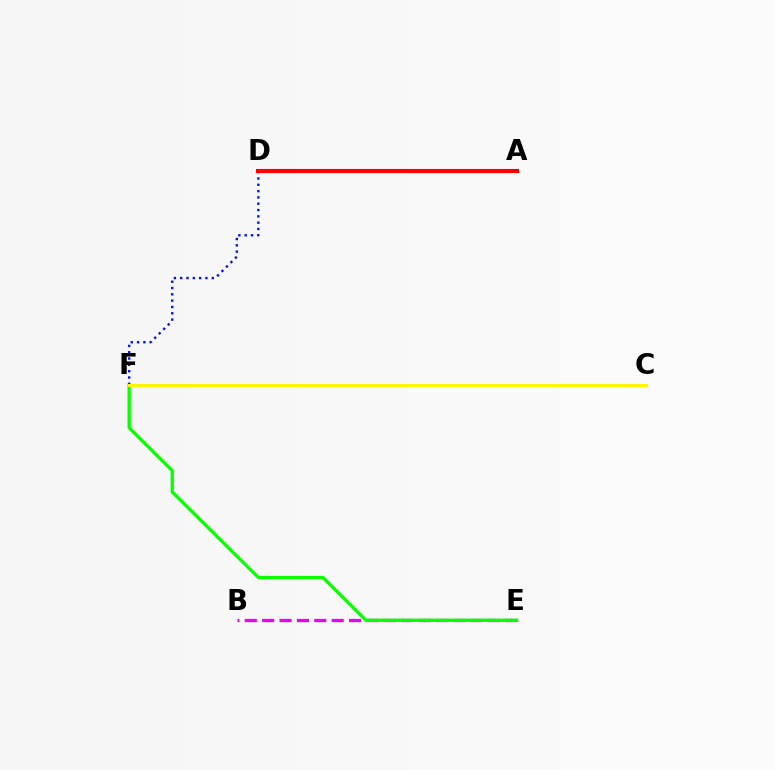{('B', 'E'): [{'color': '#ee00ff', 'line_style': 'dashed', 'thickness': 2.36}], ('E', 'F'): [{'color': '#08ff00', 'line_style': 'solid', 'thickness': 2.36}], ('D', 'F'): [{'color': '#0010ff', 'line_style': 'dotted', 'thickness': 1.72}], ('A', 'D'): [{'color': '#00fff6', 'line_style': 'dotted', 'thickness': 2.01}, {'color': '#ff0000', 'line_style': 'solid', 'thickness': 2.96}], ('C', 'F'): [{'color': '#fcf500', 'line_style': 'solid', 'thickness': 2.22}]}